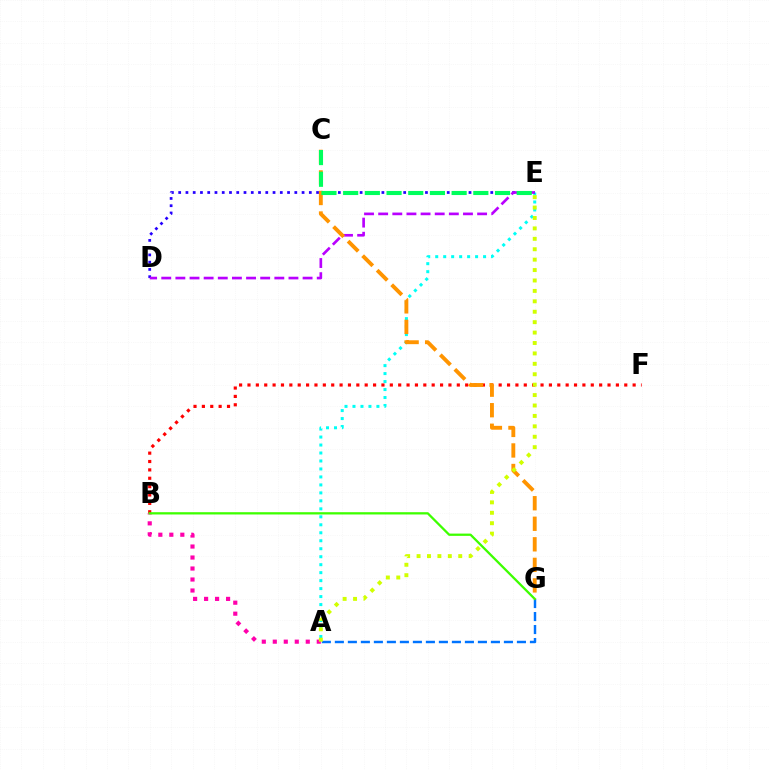{('A', 'G'): [{'color': '#0074ff', 'line_style': 'dashed', 'thickness': 1.77}], ('A', 'B'): [{'color': '#ff00ac', 'line_style': 'dotted', 'thickness': 2.99}], ('B', 'F'): [{'color': '#ff0000', 'line_style': 'dotted', 'thickness': 2.27}], ('B', 'G'): [{'color': '#3dff00', 'line_style': 'solid', 'thickness': 1.64}], ('A', 'E'): [{'color': '#00fff6', 'line_style': 'dotted', 'thickness': 2.17}, {'color': '#d1ff00', 'line_style': 'dotted', 'thickness': 2.83}], ('D', 'E'): [{'color': '#2500ff', 'line_style': 'dotted', 'thickness': 1.97}, {'color': '#b900ff', 'line_style': 'dashed', 'thickness': 1.92}], ('C', 'G'): [{'color': '#ff9400', 'line_style': 'dashed', 'thickness': 2.79}], ('C', 'E'): [{'color': '#00ff5c', 'line_style': 'dashed', 'thickness': 2.95}]}